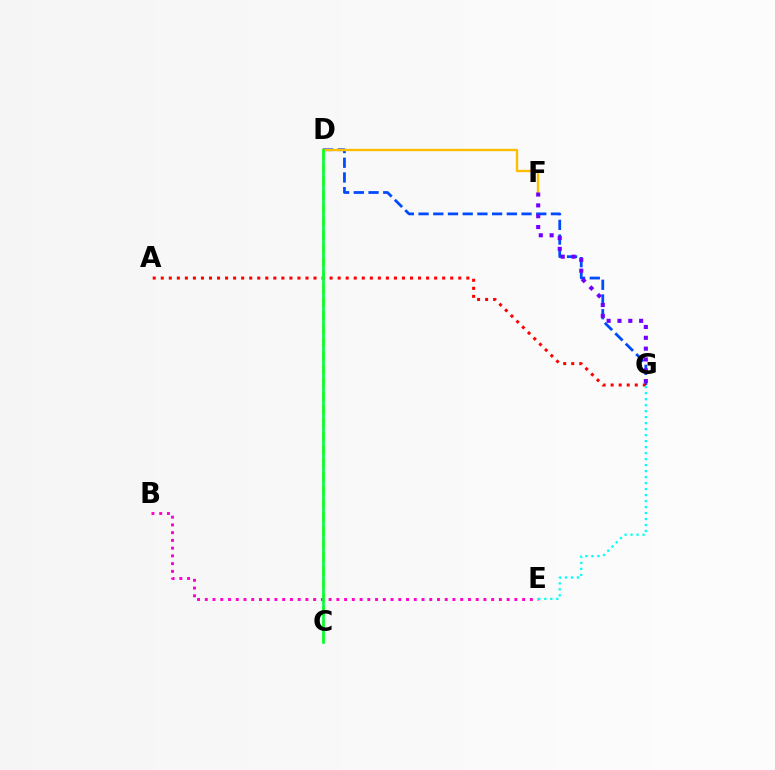{('D', 'G'): [{'color': '#004bff', 'line_style': 'dashed', 'thickness': 2.0}], ('A', 'G'): [{'color': '#ff0000', 'line_style': 'dotted', 'thickness': 2.18}], ('C', 'D'): [{'color': '#84ff00', 'line_style': 'dashed', 'thickness': 1.82}, {'color': '#00ff39', 'line_style': 'solid', 'thickness': 1.89}], ('B', 'E'): [{'color': '#ff00cf', 'line_style': 'dotted', 'thickness': 2.1}], ('D', 'F'): [{'color': '#ffbd00', 'line_style': 'solid', 'thickness': 1.7}], ('E', 'G'): [{'color': '#00fff6', 'line_style': 'dotted', 'thickness': 1.63}], ('F', 'G'): [{'color': '#7200ff', 'line_style': 'dotted', 'thickness': 2.94}]}